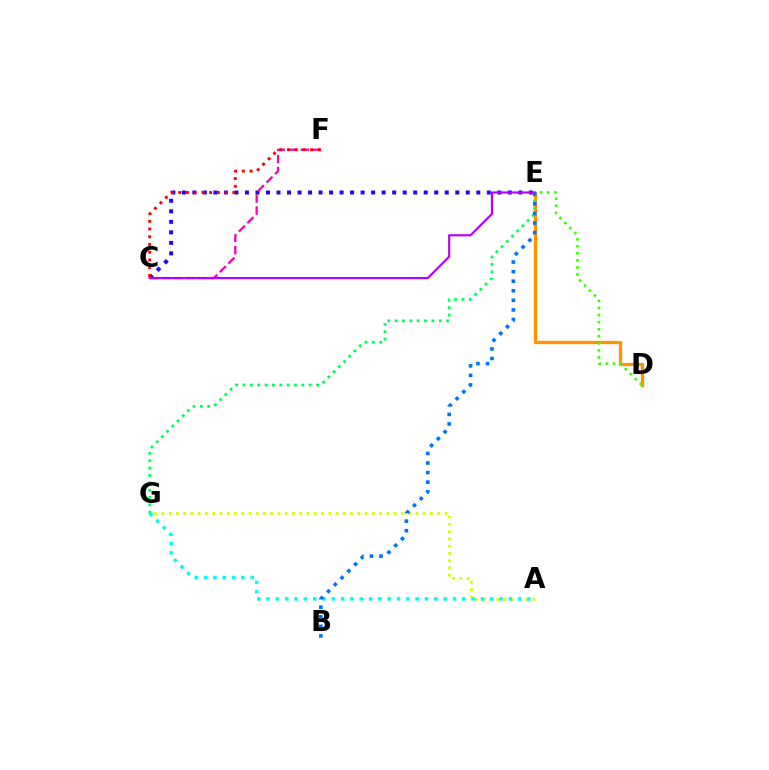{('C', 'E'): [{'color': '#2500ff', 'line_style': 'dotted', 'thickness': 2.86}, {'color': '#b900ff', 'line_style': 'solid', 'thickness': 1.55}], ('D', 'E'): [{'color': '#ff9400', 'line_style': 'solid', 'thickness': 2.38}, {'color': '#3dff00', 'line_style': 'dotted', 'thickness': 1.92}], ('A', 'G'): [{'color': '#d1ff00', 'line_style': 'dotted', 'thickness': 1.97}, {'color': '#00fff6', 'line_style': 'dotted', 'thickness': 2.53}], ('E', 'G'): [{'color': '#00ff5c', 'line_style': 'dotted', 'thickness': 2.0}], ('C', 'F'): [{'color': '#ff00ac', 'line_style': 'dashed', 'thickness': 1.64}, {'color': '#ff0000', 'line_style': 'dotted', 'thickness': 2.1}], ('B', 'E'): [{'color': '#0074ff', 'line_style': 'dotted', 'thickness': 2.6}]}